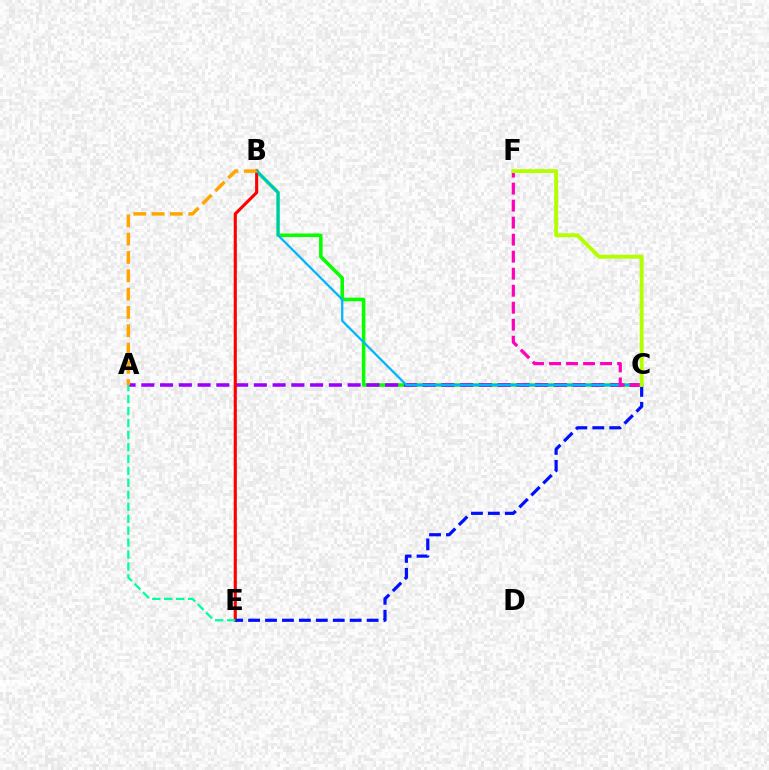{('B', 'C'): [{'color': '#08ff00', 'line_style': 'solid', 'thickness': 2.56}, {'color': '#00b5ff', 'line_style': 'solid', 'thickness': 1.62}], ('A', 'C'): [{'color': '#9b00ff', 'line_style': 'dashed', 'thickness': 2.55}], ('B', 'E'): [{'color': '#ff0000', 'line_style': 'solid', 'thickness': 2.25}], ('C', 'E'): [{'color': '#0010ff', 'line_style': 'dashed', 'thickness': 2.3}], ('A', 'E'): [{'color': '#00ff9d', 'line_style': 'dashed', 'thickness': 1.62}], ('A', 'B'): [{'color': '#ffa500', 'line_style': 'dashed', 'thickness': 2.49}], ('C', 'F'): [{'color': '#ff00bd', 'line_style': 'dashed', 'thickness': 2.31}, {'color': '#b3ff00', 'line_style': 'solid', 'thickness': 2.8}]}